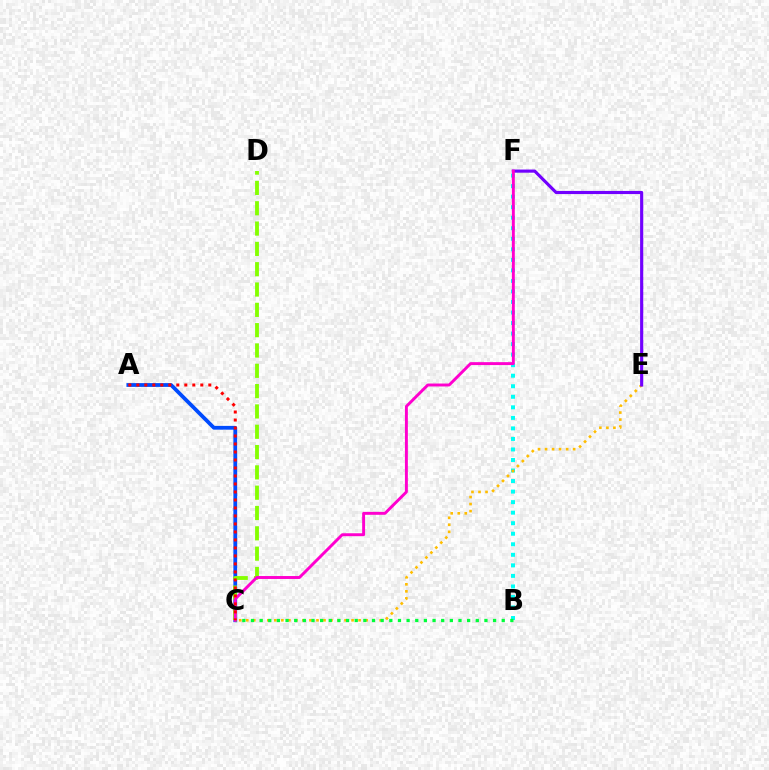{('A', 'C'): [{'color': '#004bff', 'line_style': 'solid', 'thickness': 2.72}, {'color': '#ff0000', 'line_style': 'dotted', 'thickness': 2.17}], ('C', 'D'): [{'color': '#84ff00', 'line_style': 'dashed', 'thickness': 2.76}], ('B', 'F'): [{'color': '#00fff6', 'line_style': 'dotted', 'thickness': 2.86}], ('C', 'E'): [{'color': '#ffbd00', 'line_style': 'dotted', 'thickness': 1.91}], ('E', 'F'): [{'color': '#7200ff', 'line_style': 'solid', 'thickness': 2.26}], ('B', 'C'): [{'color': '#00ff39', 'line_style': 'dotted', 'thickness': 2.35}], ('C', 'F'): [{'color': '#ff00cf', 'line_style': 'solid', 'thickness': 2.11}]}